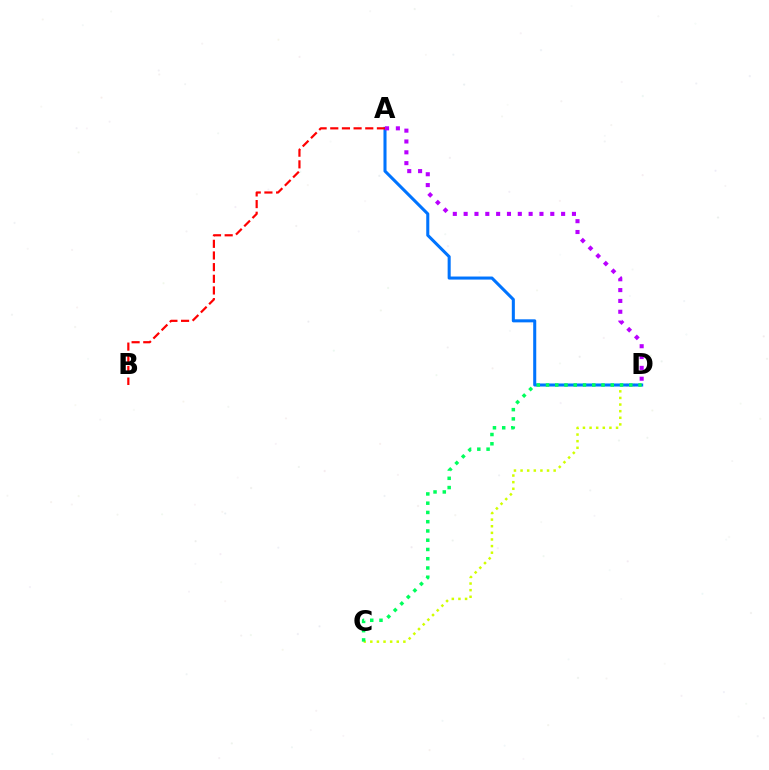{('C', 'D'): [{'color': '#d1ff00', 'line_style': 'dotted', 'thickness': 1.8}, {'color': '#00ff5c', 'line_style': 'dotted', 'thickness': 2.51}], ('A', 'D'): [{'color': '#0074ff', 'line_style': 'solid', 'thickness': 2.2}, {'color': '#b900ff', 'line_style': 'dotted', 'thickness': 2.94}], ('A', 'B'): [{'color': '#ff0000', 'line_style': 'dashed', 'thickness': 1.58}]}